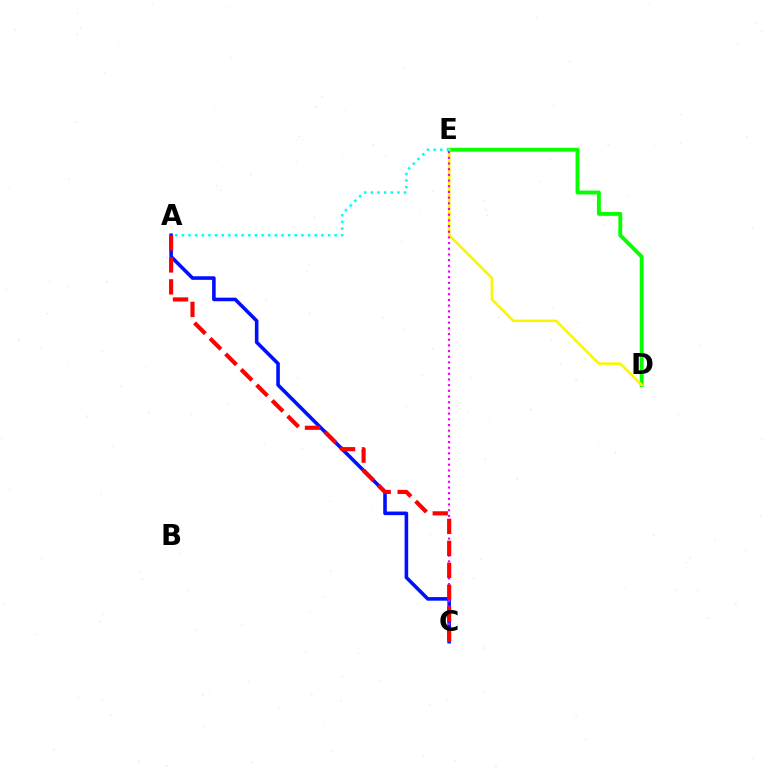{('A', 'C'): [{'color': '#0010ff', 'line_style': 'solid', 'thickness': 2.58}, {'color': '#ff0000', 'line_style': 'dashed', 'thickness': 2.98}], ('D', 'E'): [{'color': '#08ff00', 'line_style': 'solid', 'thickness': 2.8}, {'color': '#fcf500', 'line_style': 'solid', 'thickness': 1.83}], ('A', 'E'): [{'color': '#00fff6', 'line_style': 'dotted', 'thickness': 1.81}], ('C', 'E'): [{'color': '#ee00ff', 'line_style': 'dotted', 'thickness': 1.54}]}